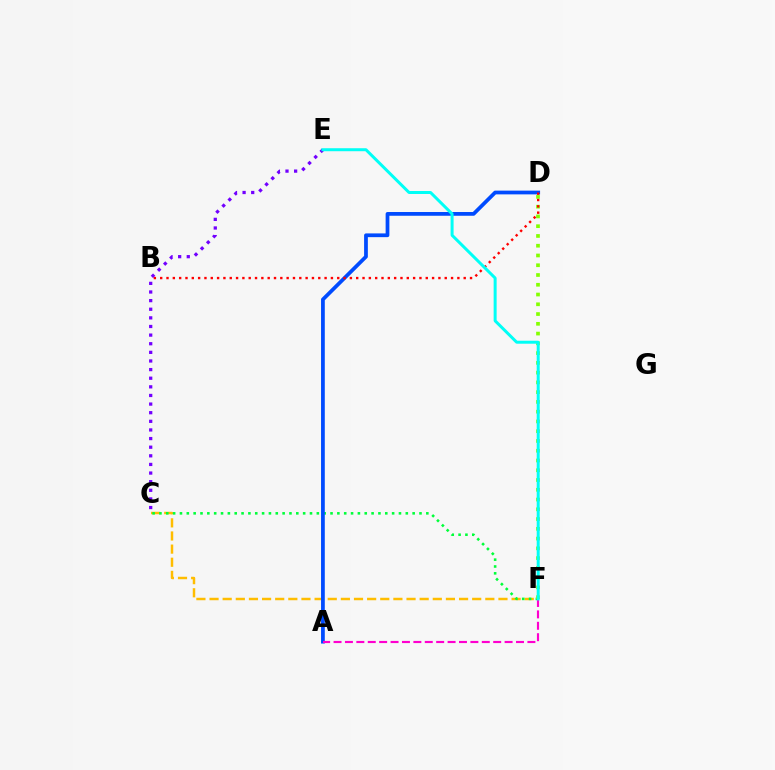{('C', 'E'): [{'color': '#7200ff', 'line_style': 'dotted', 'thickness': 2.34}], ('C', 'F'): [{'color': '#ffbd00', 'line_style': 'dashed', 'thickness': 1.78}, {'color': '#00ff39', 'line_style': 'dotted', 'thickness': 1.86}], ('D', 'F'): [{'color': '#84ff00', 'line_style': 'dotted', 'thickness': 2.65}], ('A', 'D'): [{'color': '#004bff', 'line_style': 'solid', 'thickness': 2.7}], ('A', 'F'): [{'color': '#ff00cf', 'line_style': 'dashed', 'thickness': 1.55}], ('B', 'D'): [{'color': '#ff0000', 'line_style': 'dotted', 'thickness': 1.72}], ('E', 'F'): [{'color': '#00fff6', 'line_style': 'solid', 'thickness': 2.15}]}